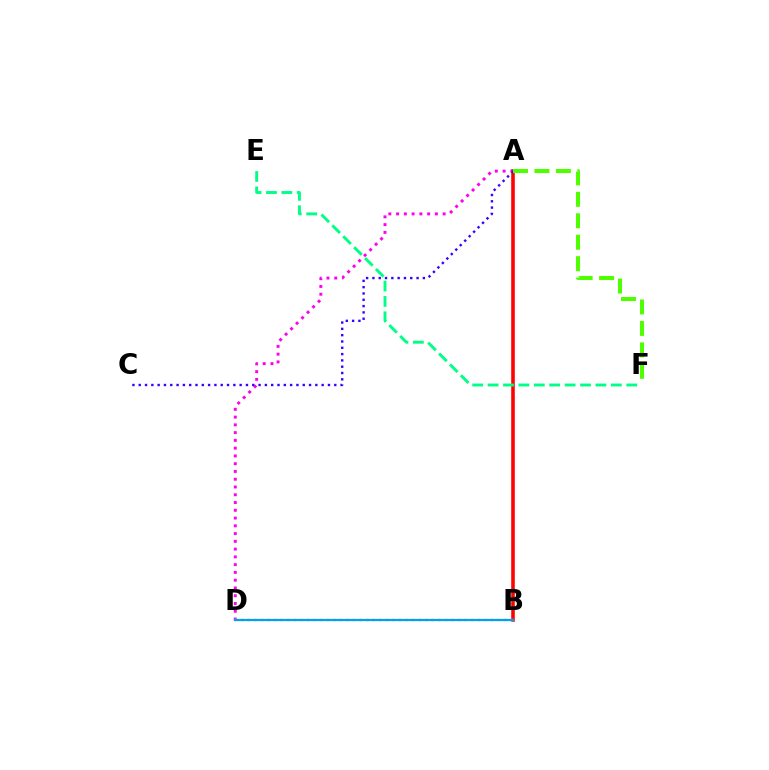{('A', 'B'): [{'color': '#ff0000', 'line_style': 'solid', 'thickness': 2.56}], ('A', 'D'): [{'color': '#ff00ed', 'line_style': 'dotted', 'thickness': 2.11}], ('A', 'C'): [{'color': '#3700ff', 'line_style': 'dotted', 'thickness': 1.71}], ('B', 'D'): [{'color': '#ffd500', 'line_style': 'dotted', 'thickness': 1.79}, {'color': '#009eff', 'line_style': 'solid', 'thickness': 1.61}], ('E', 'F'): [{'color': '#00ff86', 'line_style': 'dashed', 'thickness': 2.09}], ('A', 'F'): [{'color': '#4fff00', 'line_style': 'dashed', 'thickness': 2.91}]}